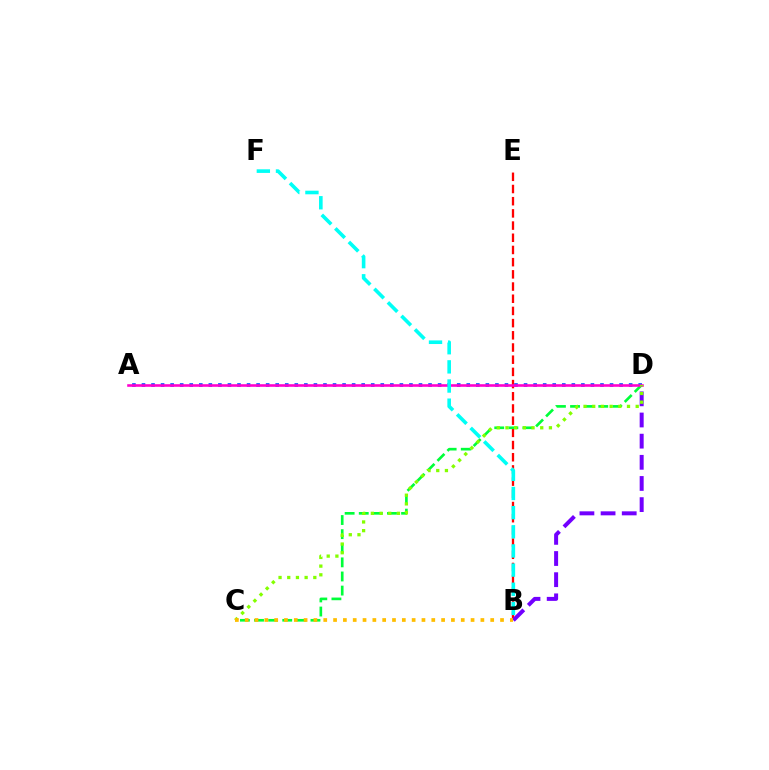{('B', 'E'): [{'color': '#ff0000', 'line_style': 'dashed', 'thickness': 1.66}], ('A', 'D'): [{'color': '#004bff', 'line_style': 'dotted', 'thickness': 2.6}, {'color': '#ff00cf', 'line_style': 'solid', 'thickness': 1.87}], ('C', 'D'): [{'color': '#00ff39', 'line_style': 'dashed', 'thickness': 1.92}, {'color': '#84ff00', 'line_style': 'dotted', 'thickness': 2.36}], ('B', 'D'): [{'color': '#7200ff', 'line_style': 'dashed', 'thickness': 2.87}], ('B', 'F'): [{'color': '#00fff6', 'line_style': 'dashed', 'thickness': 2.6}], ('B', 'C'): [{'color': '#ffbd00', 'line_style': 'dotted', 'thickness': 2.67}]}